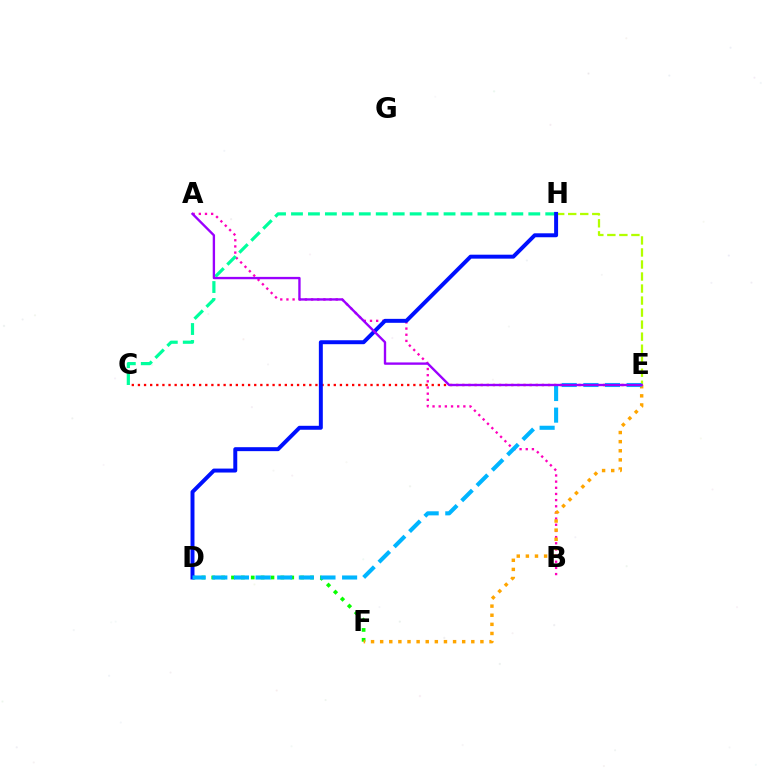{('C', 'E'): [{'color': '#ff0000', 'line_style': 'dotted', 'thickness': 1.66}], ('A', 'B'): [{'color': '#ff00bd', 'line_style': 'dotted', 'thickness': 1.67}], ('E', 'H'): [{'color': '#b3ff00', 'line_style': 'dashed', 'thickness': 1.63}], ('D', 'F'): [{'color': '#08ff00', 'line_style': 'dotted', 'thickness': 2.68}], ('C', 'H'): [{'color': '#00ff9d', 'line_style': 'dashed', 'thickness': 2.3}], ('D', 'H'): [{'color': '#0010ff', 'line_style': 'solid', 'thickness': 2.85}], ('E', 'F'): [{'color': '#ffa500', 'line_style': 'dotted', 'thickness': 2.48}], ('D', 'E'): [{'color': '#00b5ff', 'line_style': 'dashed', 'thickness': 2.94}], ('A', 'E'): [{'color': '#9b00ff', 'line_style': 'solid', 'thickness': 1.7}]}